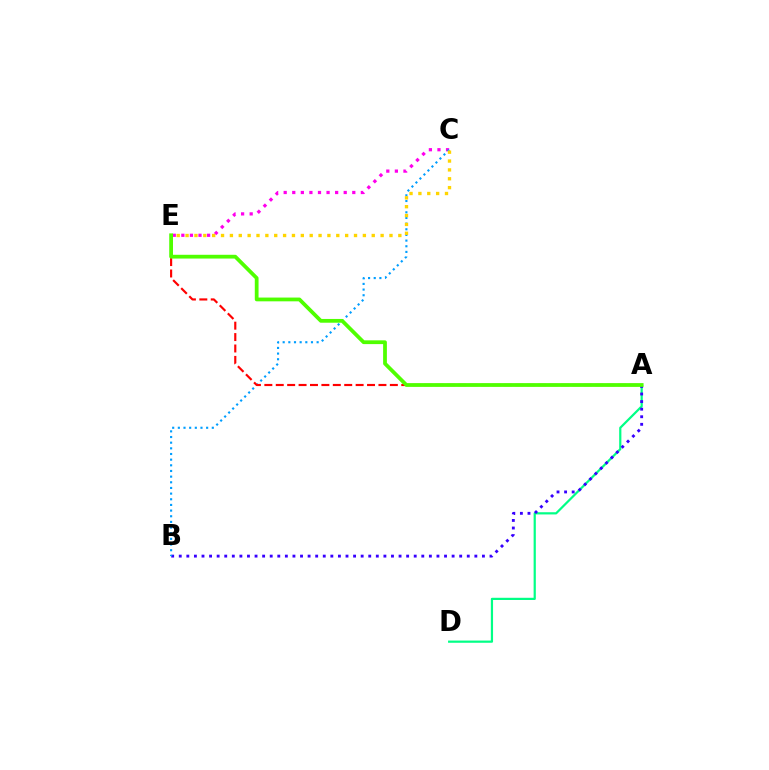{('A', 'D'): [{'color': '#00ff86', 'line_style': 'solid', 'thickness': 1.59}], ('C', 'E'): [{'color': '#ff00ed', 'line_style': 'dotted', 'thickness': 2.33}, {'color': '#ffd500', 'line_style': 'dotted', 'thickness': 2.41}], ('A', 'B'): [{'color': '#3700ff', 'line_style': 'dotted', 'thickness': 2.06}], ('B', 'C'): [{'color': '#009eff', 'line_style': 'dotted', 'thickness': 1.54}], ('A', 'E'): [{'color': '#ff0000', 'line_style': 'dashed', 'thickness': 1.55}, {'color': '#4fff00', 'line_style': 'solid', 'thickness': 2.71}]}